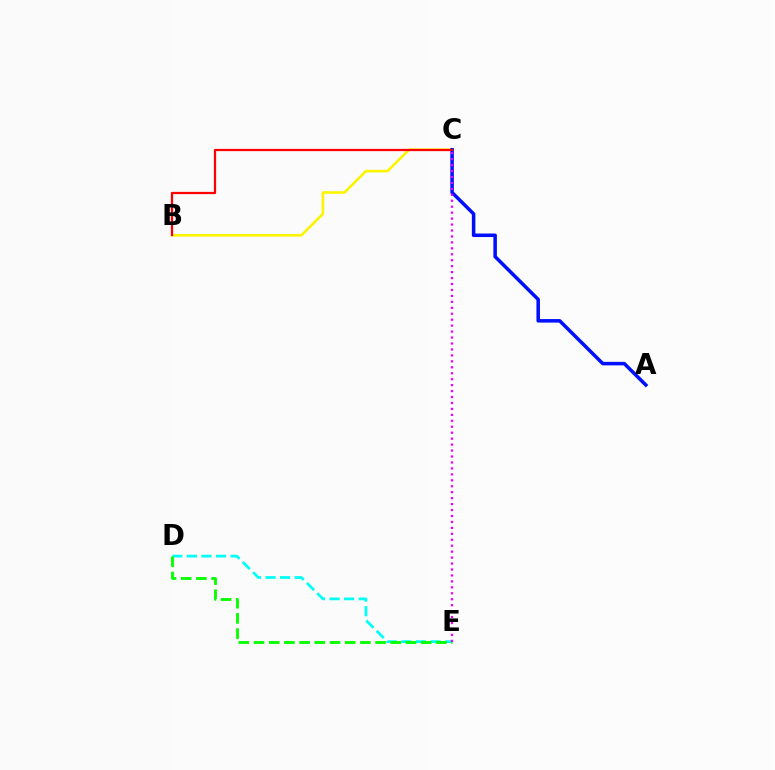{('B', 'C'): [{'color': '#fcf500', 'line_style': 'solid', 'thickness': 1.88}, {'color': '#ff0000', 'line_style': 'solid', 'thickness': 1.62}], ('D', 'E'): [{'color': '#00fff6', 'line_style': 'dashed', 'thickness': 1.98}, {'color': '#08ff00', 'line_style': 'dashed', 'thickness': 2.06}], ('A', 'C'): [{'color': '#0010ff', 'line_style': 'solid', 'thickness': 2.53}], ('C', 'E'): [{'color': '#ee00ff', 'line_style': 'dotted', 'thickness': 1.62}]}